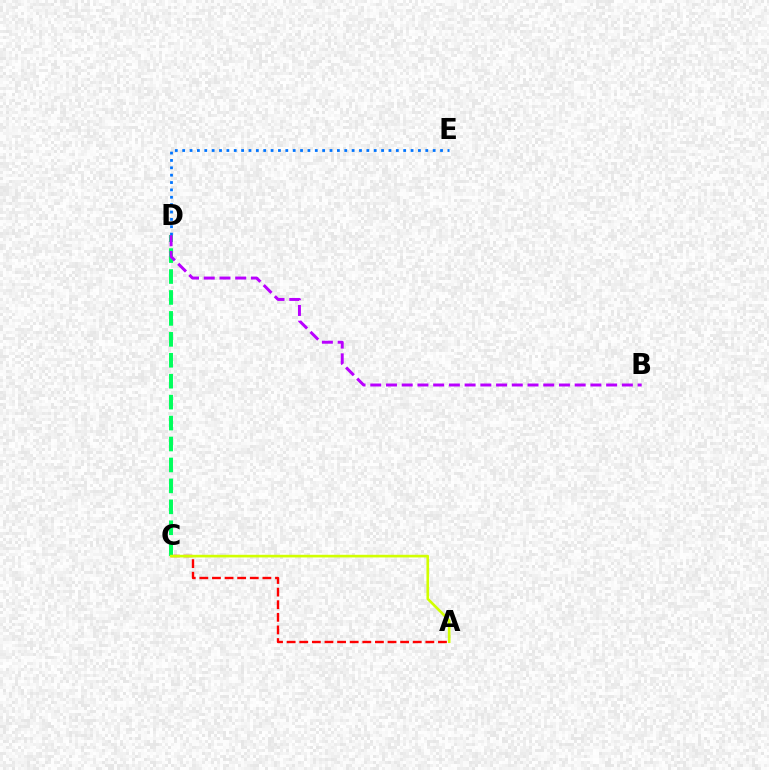{('A', 'C'): [{'color': '#ff0000', 'line_style': 'dashed', 'thickness': 1.71}, {'color': '#d1ff00', 'line_style': 'solid', 'thickness': 1.9}], ('C', 'D'): [{'color': '#00ff5c', 'line_style': 'dashed', 'thickness': 2.84}], ('D', 'E'): [{'color': '#0074ff', 'line_style': 'dotted', 'thickness': 2.0}], ('B', 'D'): [{'color': '#b900ff', 'line_style': 'dashed', 'thickness': 2.14}]}